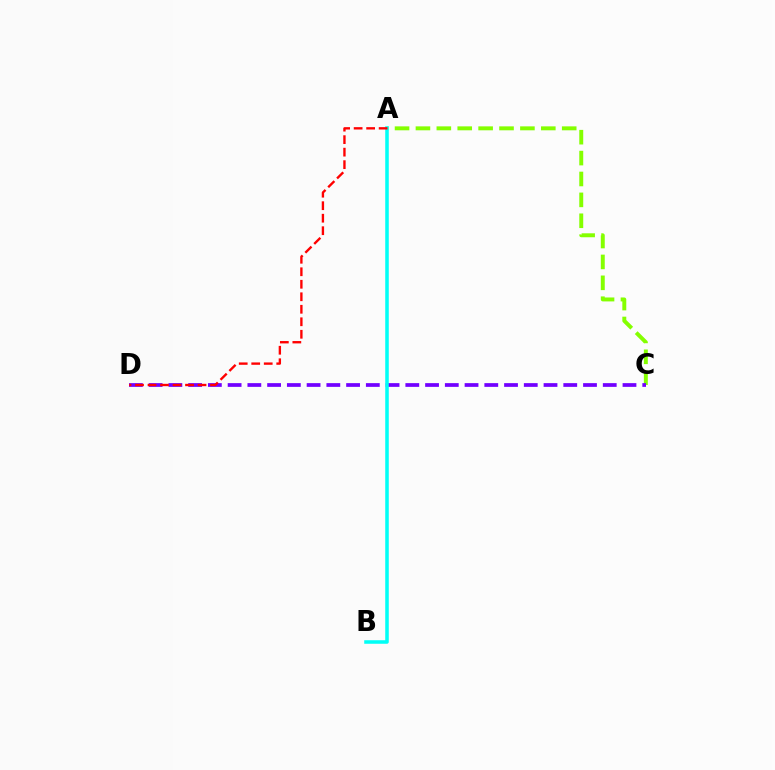{('A', 'C'): [{'color': '#84ff00', 'line_style': 'dashed', 'thickness': 2.84}], ('C', 'D'): [{'color': '#7200ff', 'line_style': 'dashed', 'thickness': 2.68}], ('A', 'B'): [{'color': '#00fff6', 'line_style': 'solid', 'thickness': 2.55}], ('A', 'D'): [{'color': '#ff0000', 'line_style': 'dashed', 'thickness': 1.7}]}